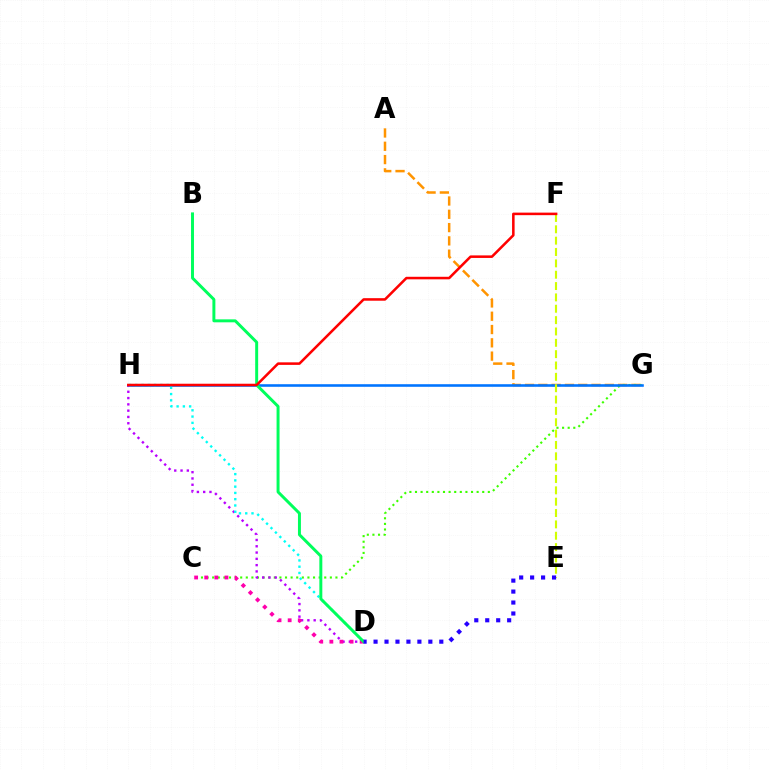{('A', 'G'): [{'color': '#ff9400', 'line_style': 'dashed', 'thickness': 1.81}], ('C', 'G'): [{'color': '#3dff00', 'line_style': 'dotted', 'thickness': 1.52}], ('G', 'H'): [{'color': '#0074ff', 'line_style': 'solid', 'thickness': 1.86}], ('D', 'H'): [{'color': '#b900ff', 'line_style': 'dotted', 'thickness': 1.71}, {'color': '#00fff6', 'line_style': 'dotted', 'thickness': 1.7}], ('C', 'D'): [{'color': '#ff00ac', 'line_style': 'dotted', 'thickness': 2.75}], ('B', 'D'): [{'color': '#00ff5c', 'line_style': 'solid', 'thickness': 2.13}], ('E', 'F'): [{'color': '#d1ff00', 'line_style': 'dashed', 'thickness': 1.54}], ('F', 'H'): [{'color': '#ff0000', 'line_style': 'solid', 'thickness': 1.83}], ('D', 'E'): [{'color': '#2500ff', 'line_style': 'dotted', 'thickness': 2.98}]}